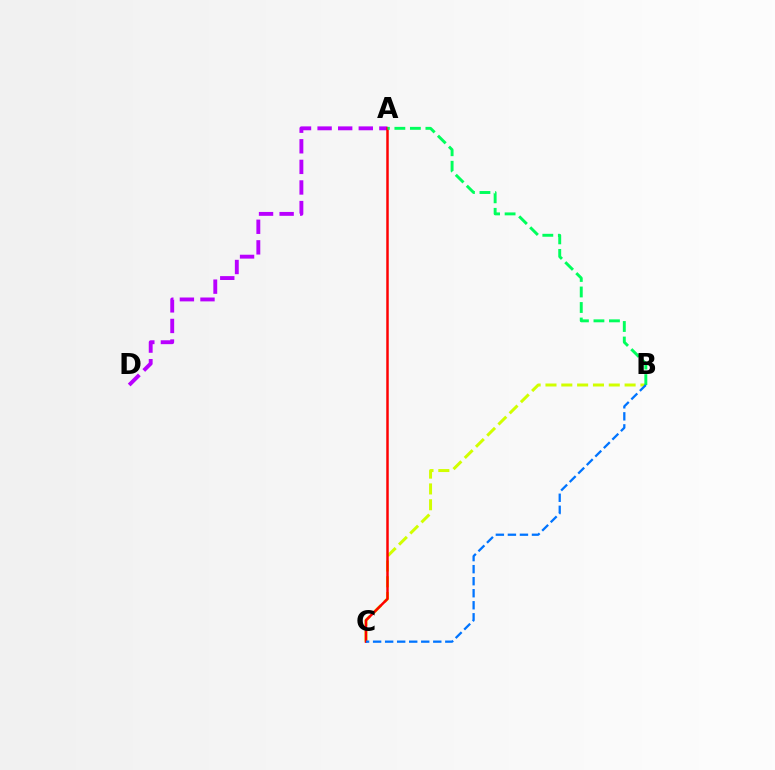{('B', 'C'): [{'color': '#d1ff00', 'line_style': 'dashed', 'thickness': 2.15}, {'color': '#0074ff', 'line_style': 'dashed', 'thickness': 1.63}], ('A', 'D'): [{'color': '#b900ff', 'line_style': 'dashed', 'thickness': 2.8}], ('A', 'C'): [{'color': '#ff0000', 'line_style': 'solid', 'thickness': 1.79}], ('A', 'B'): [{'color': '#00ff5c', 'line_style': 'dashed', 'thickness': 2.11}]}